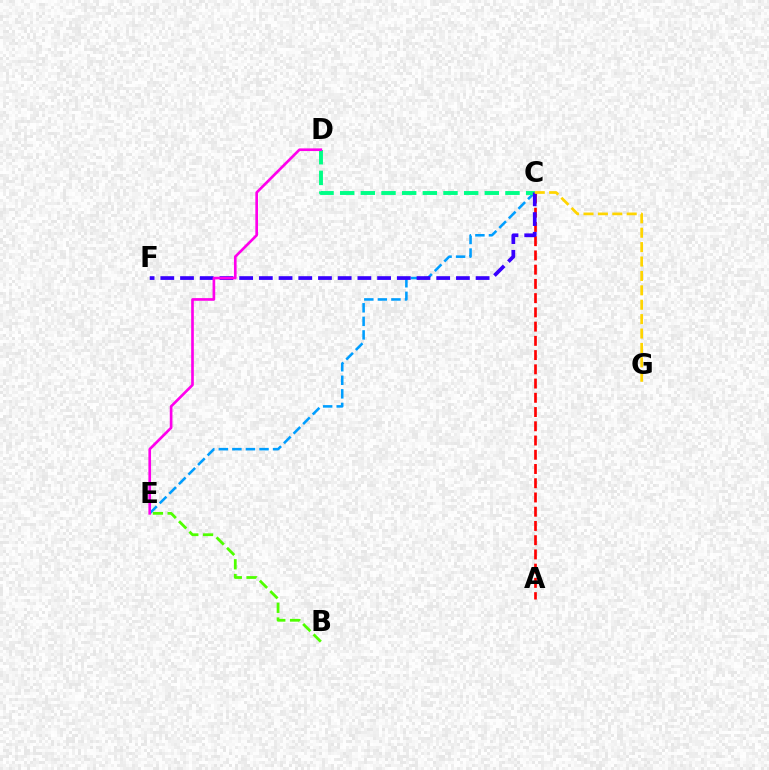{('C', 'E'): [{'color': '#009eff', 'line_style': 'dashed', 'thickness': 1.84}], ('C', 'D'): [{'color': '#00ff86', 'line_style': 'dashed', 'thickness': 2.81}], ('A', 'C'): [{'color': '#ff0000', 'line_style': 'dashed', 'thickness': 1.93}], ('C', 'F'): [{'color': '#3700ff', 'line_style': 'dashed', 'thickness': 2.68}], ('C', 'G'): [{'color': '#ffd500', 'line_style': 'dashed', 'thickness': 1.96}], ('D', 'E'): [{'color': '#ff00ed', 'line_style': 'solid', 'thickness': 1.91}], ('B', 'E'): [{'color': '#4fff00', 'line_style': 'dashed', 'thickness': 2.0}]}